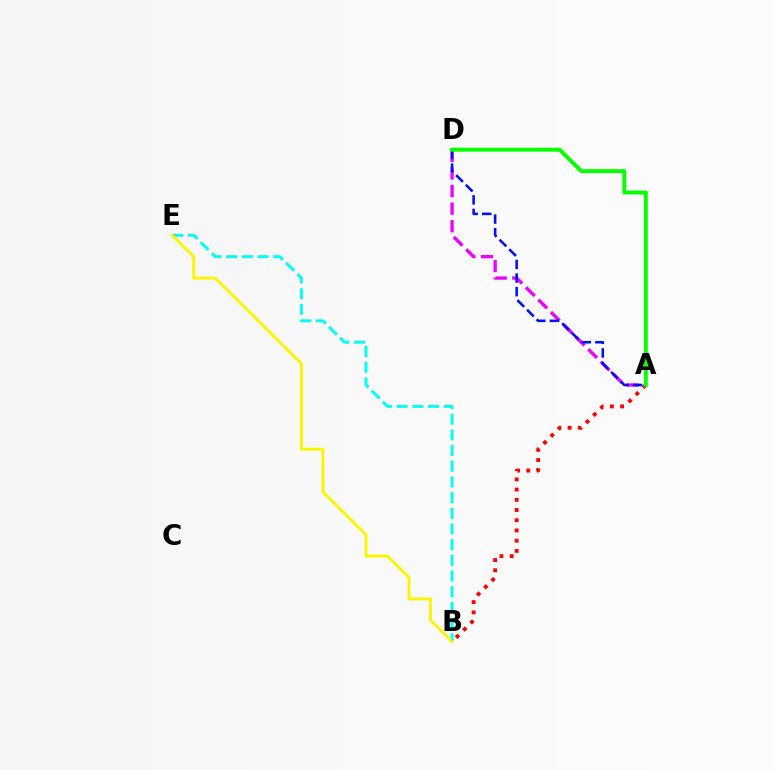{('B', 'E'): [{'color': '#00fff6', 'line_style': 'dashed', 'thickness': 2.13}, {'color': '#fcf500', 'line_style': 'solid', 'thickness': 2.09}], ('A', 'B'): [{'color': '#ff0000', 'line_style': 'dotted', 'thickness': 2.78}], ('A', 'D'): [{'color': '#ee00ff', 'line_style': 'dashed', 'thickness': 2.39}, {'color': '#0010ff', 'line_style': 'dashed', 'thickness': 1.85}, {'color': '#08ff00', 'line_style': 'solid', 'thickness': 2.81}]}